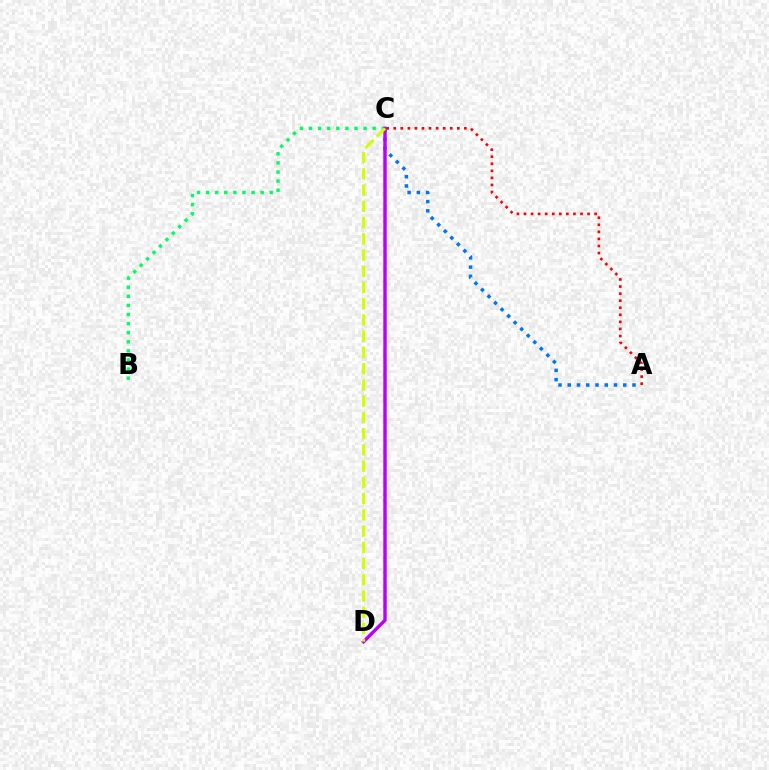{('A', 'C'): [{'color': '#0074ff', 'line_style': 'dotted', 'thickness': 2.51}, {'color': '#ff0000', 'line_style': 'dotted', 'thickness': 1.92}], ('B', 'C'): [{'color': '#00ff5c', 'line_style': 'dotted', 'thickness': 2.47}], ('C', 'D'): [{'color': '#b900ff', 'line_style': 'solid', 'thickness': 2.46}, {'color': '#d1ff00', 'line_style': 'dashed', 'thickness': 2.21}]}